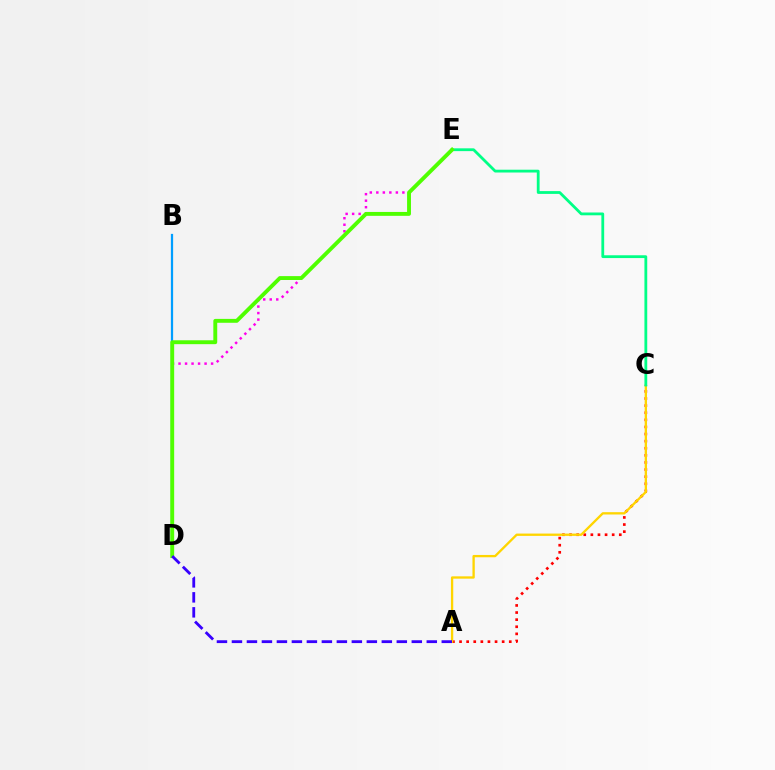{('A', 'C'): [{'color': '#ff0000', 'line_style': 'dotted', 'thickness': 1.93}, {'color': '#ffd500', 'line_style': 'solid', 'thickness': 1.67}], ('C', 'E'): [{'color': '#00ff86', 'line_style': 'solid', 'thickness': 2.01}], ('B', 'D'): [{'color': '#009eff', 'line_style': 'solid', 'thickness': 1.62}], ('D', 'E'): [{'color': '#ff00ed', 'line_style': 'dotted', 'thickness': 1.77}, {'color': '#4fff00', 'line_style': 'solid', 'thickness': 2.8}], ('A', 'D'): [{'color': '#3700ff', 'line_style': 'dashed', 'thickness': 2.04}]}